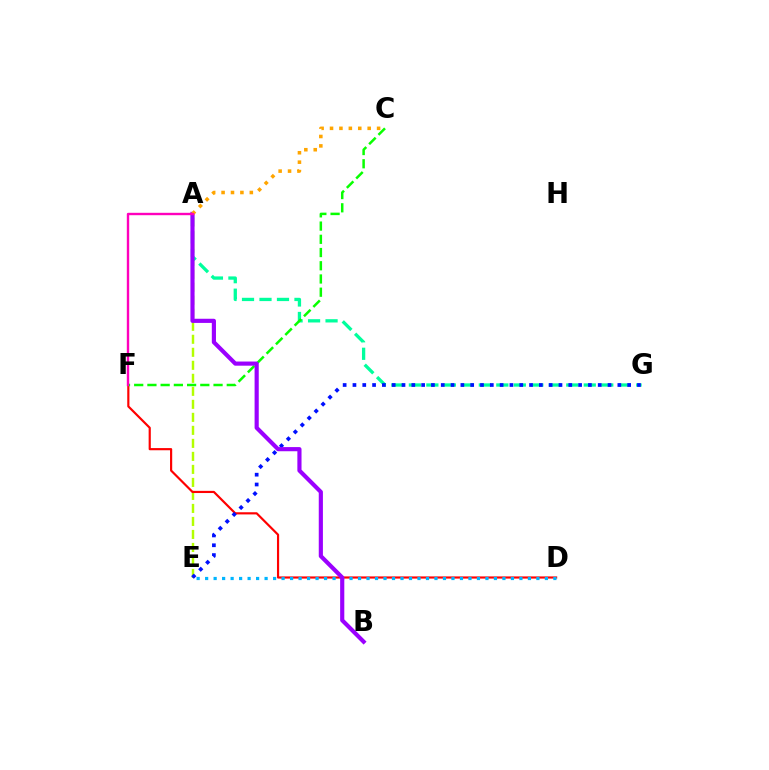{('A', 'E'): [{'color': '#b3ff00', 'line_style': 'dashed', 'thickness': 1.77}], ('A', 'G'): [{'color': '#00ff9d', 'line_style': 'dashed', 'thickness': 2.38}], ('D', 'F'): [{'color': '#ff0000', 'line_style': 'solid', 'thickness': 1.56}], ('C', 'F'): [{'color': '#08ff00', 'line_style': 'dashed', 'thickness': 1.8}], ('D', 'E'): [{'color': '#00b5ff', 'line_style': 'dotted', 'thickness': 2.31}], ('E', 'G'): [{'color': '#0010ff', 'line_style': 'dotted', 'thickness': 2.67}], ('A', 'B'): [{'color': '#9b00ff', 'line_style': 'solid', 'thickness': 2.99}], ('A', 'C'): [{'color': '#ffa500', 'line_style': 'dotted', 'thickness': 2.56}], ('A', 'F'): [{'color': '#ff00bd', 'line_style': 'solid', 'thickness': 1.72}]}